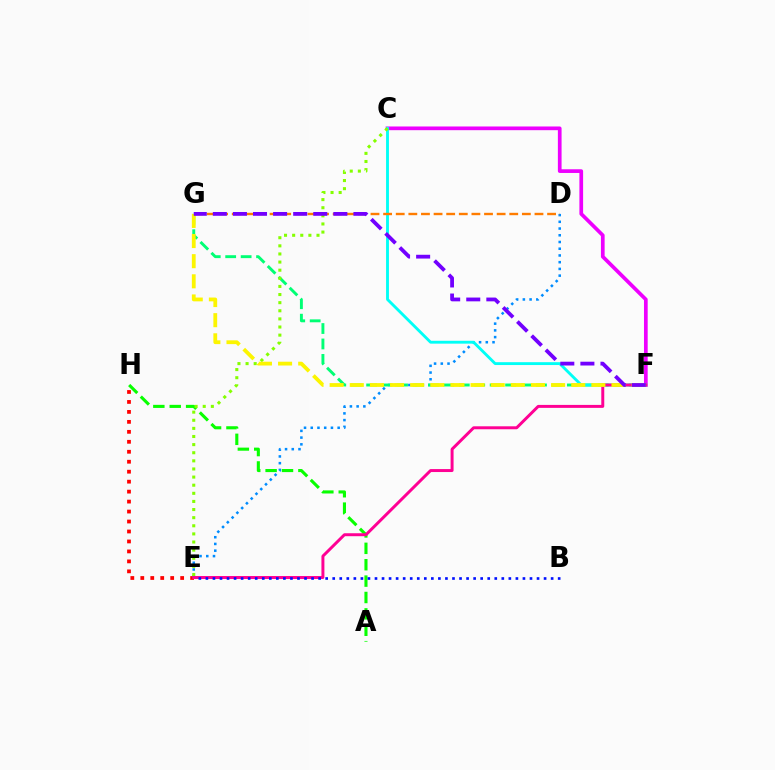{('C', 'F'): [{'color': '#ee00ff', 'line_style': 'solid', 'thickness': 2.67}, {'color': '#00fff6', 'line_style': 'solid', 'thickness': 2.06}], ('E', 'H'): [{'color': '#ff0000', 'line_style': 'dotted', 'thickness': 2.71}], ('D', 'E'): [{'color': '#008cff', 'line_style': 'dotted', 'thickness': 1.83}], ('F', 'G'): [{'color': '#00ff74', 'line_style': 'dashed', 'thickness': 2.1}, {'color': '#fcf500', 'line_style': 'dashed', 'thickness': 2.73}, {'color': '#7200ff', 'line_style': 'dashed', 'thickness': 2.73}], ('A', 'H'): [{'color': '#08ff00', 'line_style': 'dashed', 'thickness': 2.23}], ('C', 'E'): [{'color': '#84ff00', 'line_style': 'dotted', 'thickness': 2.21}], ('E', 'F'): [{'color': '#ff0094', 'line_style': 'solid', 'thickness': 2.13}], ('D', 'G'): [{'color': '#ff7c00', 'line_style': 'dashed', 'thickness': 1.71}], ('B', 'E'): [{'color': '#0010ff', 'line_style': 'dotted', 'thickness': 1.91}]}